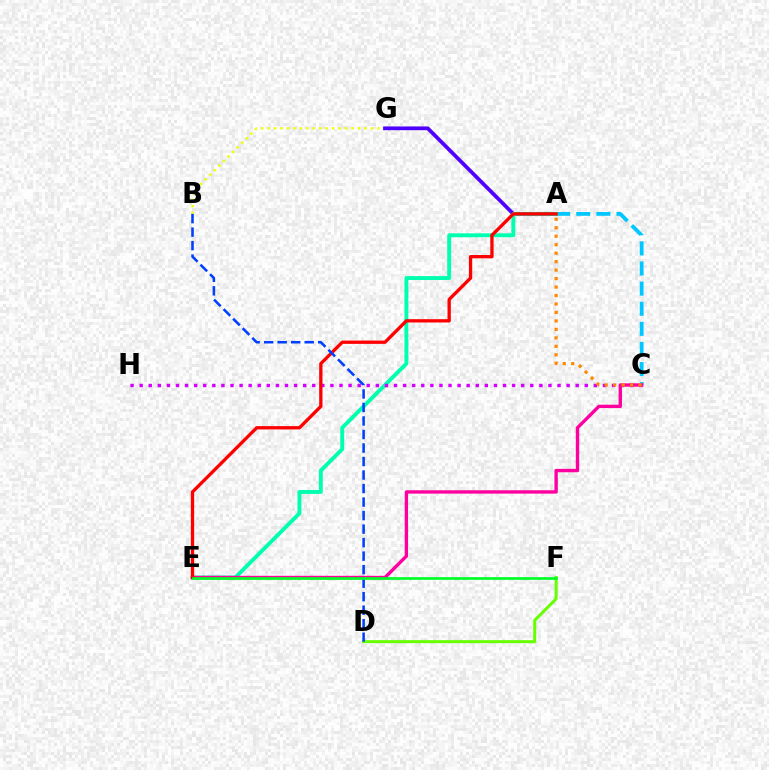{('B', 'G'): [{'color': '#eeff00', 'line_style': 'dotted', 'thickness': 1.76}], ('A', 'C'): [{'color': '#00c7ff', 'line_style': 'dashed', 'thickness': 2.73}, {'color': '#ff8800', 'line_style': 'dotted', 'thickness': 2.3}], ('A', 'G'): [{'color': '#4f00ff', 'line_style': 'solid', 'thickness': 2.7}], ('A', 'E'): [{'color': '#00ffaf', 'line_style': 'solid', 'thickness': 2.81}, {'color': '#ff0000', 'line_style': 'solid', 'thickness': 2.38}], ('C', 'H'): [{'color': '#d600ff', 'line_style': 'dotted', 'thickness': 2.47}], ('C', 'E'): [{'color': '#ff00a0', 'line_style': 'solid', 'thickness': 2.43}], ('D', 'F'): [{'color': '#66ff00', 'line_style': 'solid', 'thickness': 2.16}], ('B', 'D'): [{'color': '#003fff', 'line_style': 'dashed', 'thickness': 1.84}], ('E', 'F'): [{'color': '#00ff27', 'line_style': 'solid', 'thickness': 1.94}]}